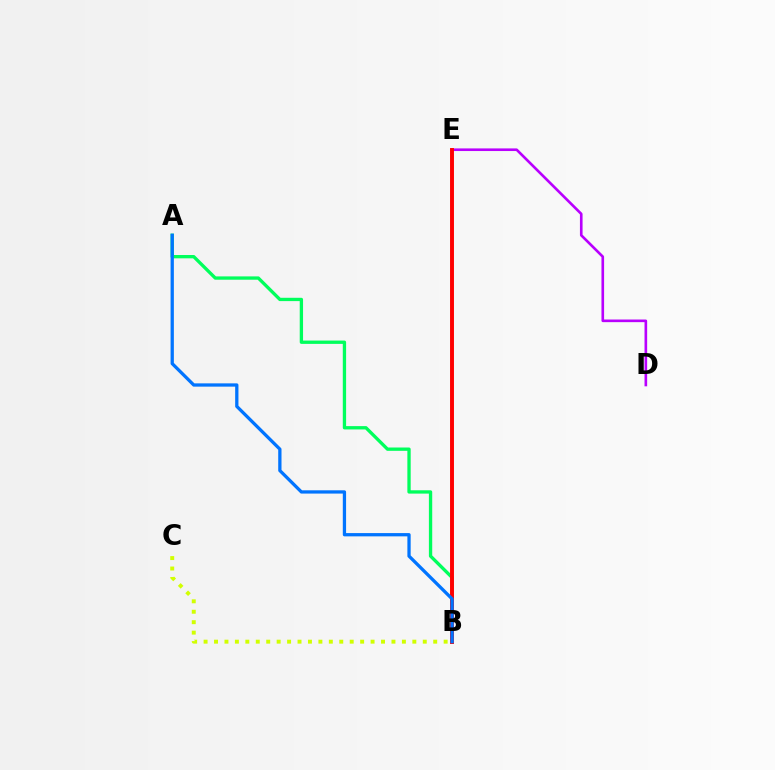{('A', 'B'): [{'color': '#00ff5c', 'line_style': 'solid', 'thickness': 2.39}, {'color': '#0074ff', 'line_style': 'solid', 'thickness': 2.36}], ('D', 'E'): [{'color': '#b900ff', 'line_style': 'solid', 'thickness': 1.9}], ('B', 'E'): [{'color': '#ff0000', 'line_style': 'solid', 'thickness': 2.82}], ('B', 'C'): [{'color': '#d1ff00', 'line_style': 'dotted', 'thickness': 2.84}]}